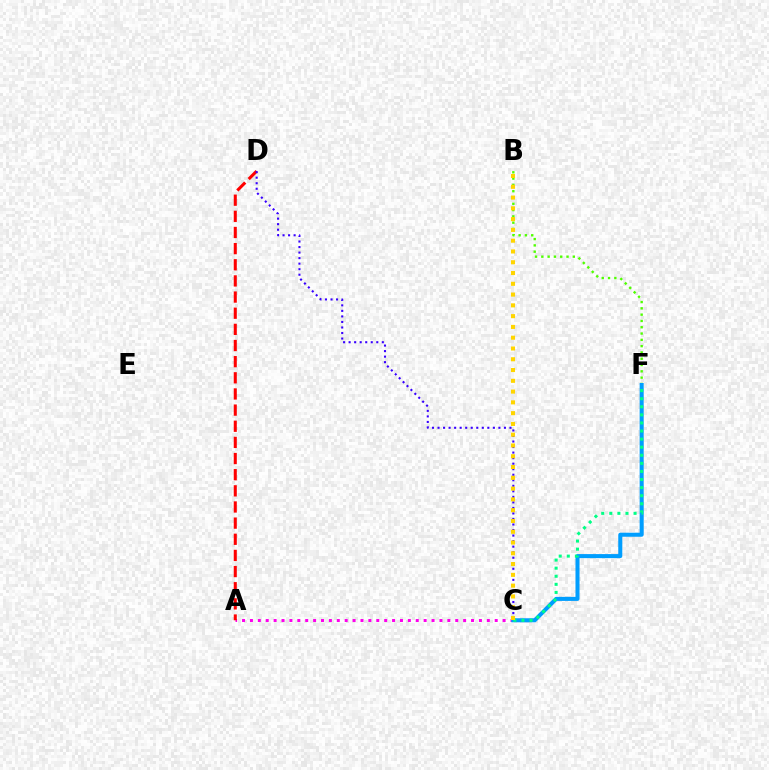{('A', 'C'): [{'color': '#ff00ed', 'line_style': 'dotted', 'thickness': 2.15}], ('B', 'F'): [{'color': '#4fff00', 'line_style': 'dotted', 'thickness': 1.71}], ('C', 'F'): [{'color': '#009eff', 'line_style': 'solid', 'thickness': 2.91}, {'color': '#00ff86', 'line_style': 'dotted', 'thickness': 2.2}], ('A', 'D'): [{'color': '#ff0000', 'line_style': 'dashed', 'thickness': 2.19}], ('C', 'D'): [{'color': '#3700ff', 'line_style': 'dotted', 'thickness': 1.5}], ('B', 'C'): [{'color': '#ffd500', 'line_style': 'dotted', 'thickness': 2.93}]}